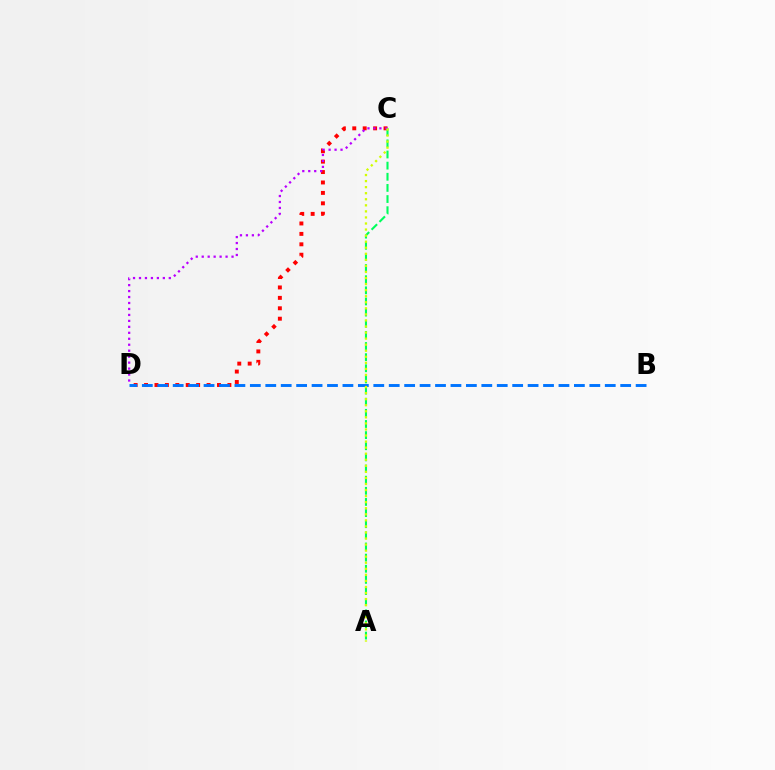{('C', 'D'): [{'color': '#ff0000', 'line_style': 'dotted', 'thickness': 2.83}, {'color': '#b900ff', 'line_style': 'dotted', 'thickness': 1.62}], ('B', 'D'): [{'color': '#0074ff', 'line_style': 'dashed', 'thickness': 2.1}], ('A', 'C'): [{'color': '#00ff5c', 'line_style': 'dashed', 'thickness': 1.51}, {'color': '#d1ff00', 'line_style': 'dotted', 'thickness': 1.65}]}